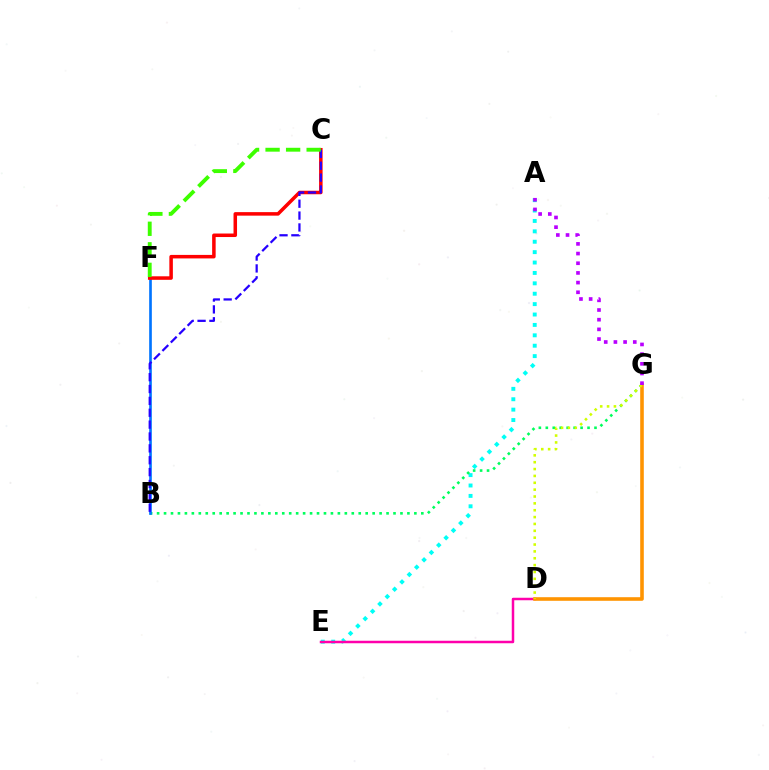{('A', 'E'): [{'color': '#00fff6', 'line_style': 'dotted', 'thickness': 2.83}], ('B', 'G'): [{'color': '#00ff5c', 'line_style': 'dotted', 'thickness': 1.89}], ('B', 'F'): [{'color': '#0074ff', 'line_style': 'solid', 'thickness': 1.91}], ('C', 'F'): [{'color': '#ff0000', 'line_style': 'solid', 'thickness': 2.53}, {'color': '#3dff00', 'line_style': 'dashed', 'thickness': 2.79}], ('B', 'C'): [{'color': '#2500ff', 'line_style': 'dashed', 'thickness': 1.61}], ('D', 'E'): [{'color': '#ff00ac', 'line_style': 'solid', 'thickness': 1.79}], ('D', 'G'): [{'color': '#ff9400', 'line_style': 'solid', 'thickness': 2.59}, {'color': '#d1ff00', 'line_style': 'dotted', 'thickness': 1.86}], ('A', 'G'): [{'color': '#b900ff', 'line_style': 'dotted', 'thickness': 2.63}]}